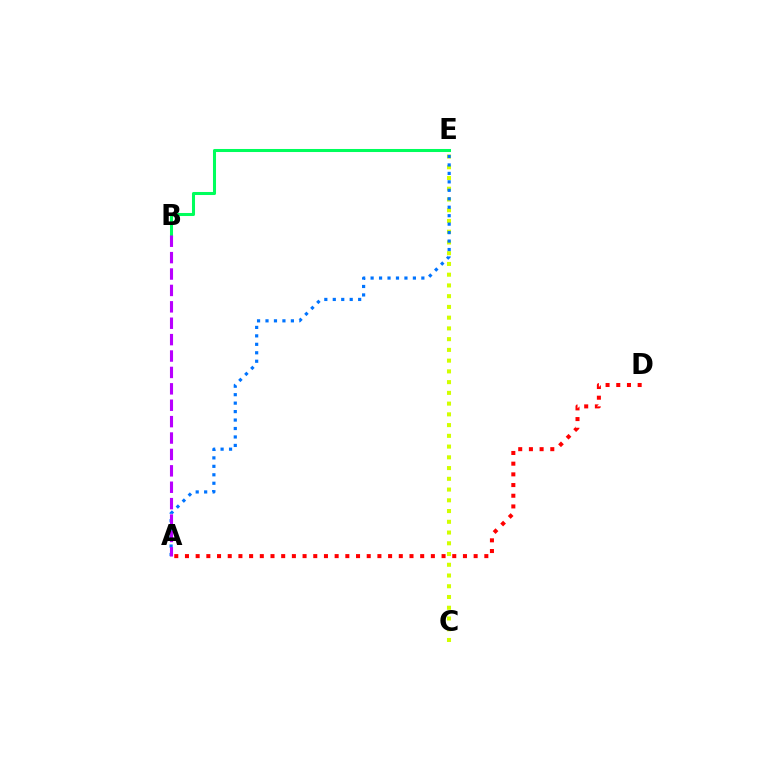{('C', 'E'): [{'color': '#d1ff00', 'line_style': 'dotted', 'thickness': 2.92}], ('B', 'E'): [{'color': '#00ff5c', 'line_style': 'solid', 'thickness': 2.19}], ('A', 'E'): [{'color': '#0074ff', 'line_style': 'dotted', 'thickness': 2.3}], ('A', 'B'): [{'color': '#b900ff', 'line_style': 'dashed', 'thickness': 2.23}], ('A', 'D'): [{'color': '#ff0000', 'line_style': 'dotted', 'thickness': 2.9}]}